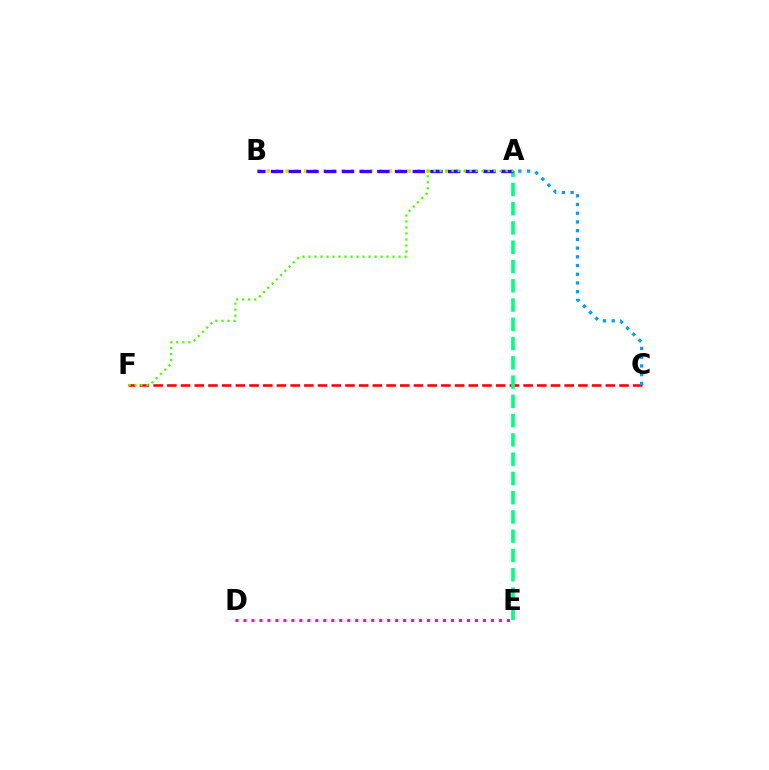{('A', 'B'): [{'color': '#ffd500', 'line_style': 'dotted', 'thickness': 2.55}, {'color': '#3700ff', 'line_style': 'dashed', 'thickness': 2.41}], ('C', 'F'): [{'color': '#ff0000', 'line_style': 'dashed', 'thickness': 1.86}], ('A', 'E'): [{'color': '#00ff86', 'line_style': 'dashed', 'thickness': 2.62}], ('A', 'C'): [{'color': '#009eff', 'line_style': 'dotted', 'thickness': 2.37}], ('D', 'E'): [{'color': '#ff00ed', 'line_style': 'dotted', 'thickness': 2.17}], ('A', 'F'): [{'color': '#4fff00', 'line_style': 'dotted', 'thickness': 1.63}]}